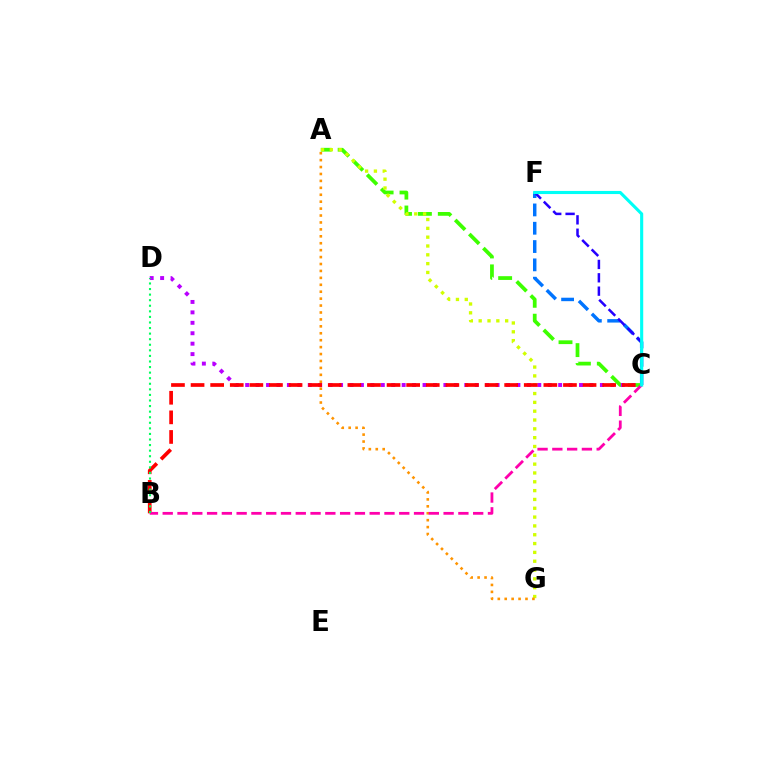{('C', 'F'): [{'color': '#0074ff', 'line_style': 'dashed', 'thickness': 2.49}, {'color': '#2500ff', 'line_style': 'dashed', 'thickness': 1.82}, {'color': '#00fff6', 'line_style': 'solid', 'thickness': 2.24}], ('A', 'C'): [{'color': '#3dff00', 'line_style': 'dashed', 'thickness': 2.7}], ('C', 'D'): [{'color': '#b900ff', 'line_style': 'dotted', 'thickness': 2.83}], ('A', 'G'): [{'color': '#d1ff00', 'line_style': 'dotted', 'thickness': 2.4}, {'color': '#ff9400', 'line_style': 'dotted', 'thickness': 1.88}], ('B', 'C'): [{'color': '#ff0000', 'line_style': 'dashed', 'thickness': 2.66}, {'color': '#ff00ac', 'line_style': 'dashed', 'thickness': 2.01}], ('B', 'D'): [{'color': '#00ff5c', 'line_style': 'dotted', 'thickness': 1.51}]}